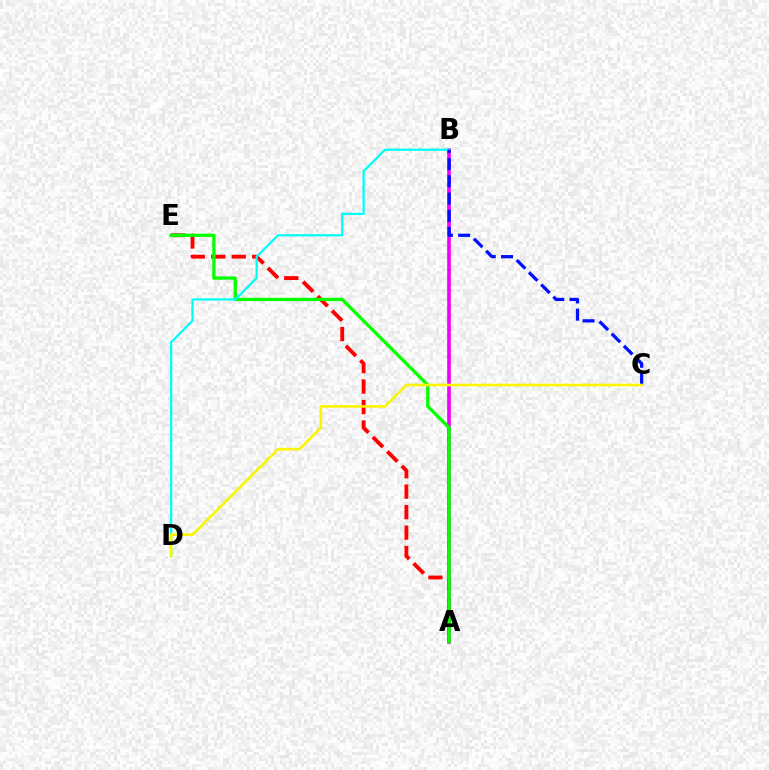{('A', 'E'): [{'color': '#ff0000', 'line_style': 'dashed', 'thickness': 2.78}, {'color': '#08ff00', 'line_style': 'solid', 'thickness': 2.38}], ('A', 'B'): [{'color': '#ee00ff', 'line_style': 'solid', 'thickness': 2.63}], ('B', 'D'): [{'color': '#00fff6', 'line_style': 'solid', 'thickness': 1.63}], ('B', 'C'): [{'color': '#0010ff', 'line_style': 'dashed', 'thickness': 2.34}], ('C', 'D'): [{'color': '#fcf500', 'line_style': 'solid', 'thickness': 1.9}]}